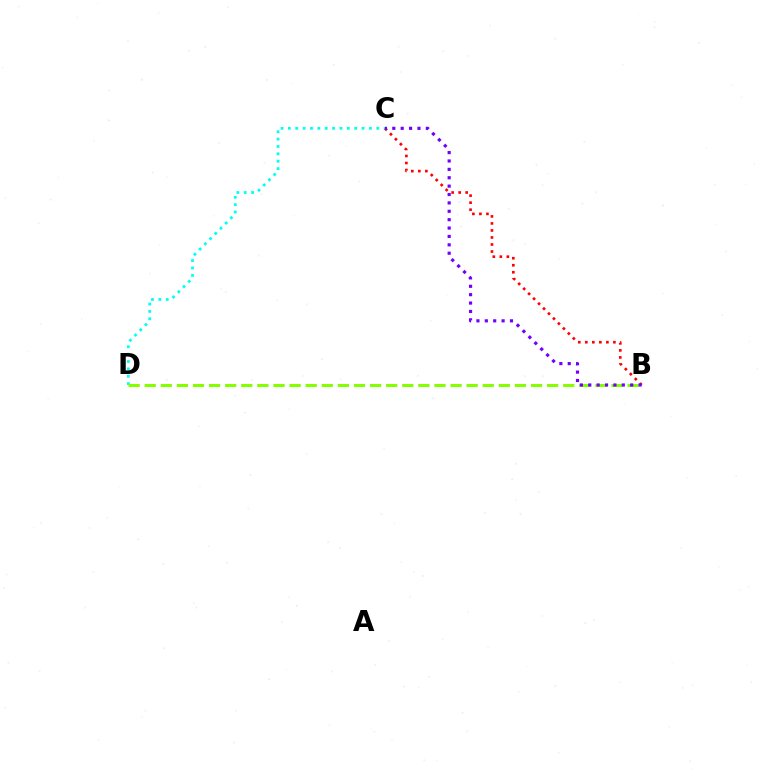{('C', 'D'): [{'color': '#00fff6', 'line_style': 'dotted', 'thickness': 2.0}], ('B', 'D'): [{'color': '#84ff00', 'line_style': 'dashed', 'thickness': 2.19}], ('B', 'C'): [{'color': '#ff0000', 'line_style': 'dotted', 'thickness': 1.91}, {'color': '#7200ff', 'line_style': 'dotted', 'thickness': 2.28}]}